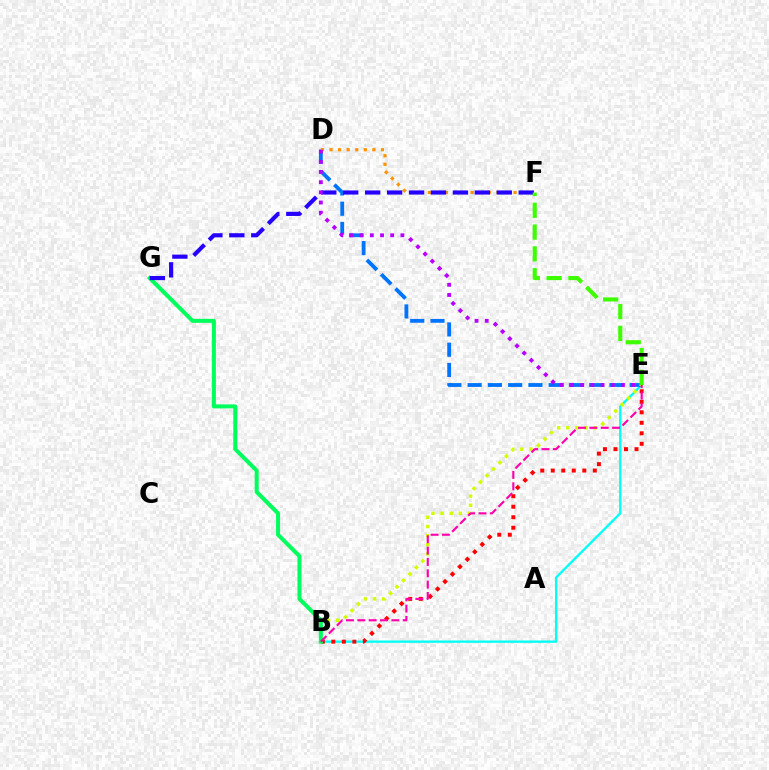{('B', 'E'): [{'color': '#00fff6', 'line_style': 'solid', 'thickness': 1.66}, {'color': '#ff0000', 'line_style': 'dotted', 'thickness': 2.86}, {'color': '#d1ff00', 'line_style': 'dotted', 'thickness': 2.48}, {'color': '#ff00ac', 'line_style': 'dashed', 'thickness': 1.54}], ('D', 'E'): [{'color': '#0074ff', 'line_style': 'dashed', 'thickness': 2.75}, {'color': '#b900ff', 'line_style': 'dotted', 'thickness': 2.76}], ('B', 'G'): [{'color': '#00ff5c', 'line_style': 'solid', 'thickness': 2.88}], ('D', 'F'): [{'color': '#ff9400', 'line_style': 'dotted', 'thickness': 2.33}], ('F', 'G'): [{'color': '#2500ff', 'line_style': 'dashed', 'thickness': 2.98}], ('E', 'F'): [{'color': '#3dff00', 'line_style': 'dashed', 'thickness': 2.96}]}